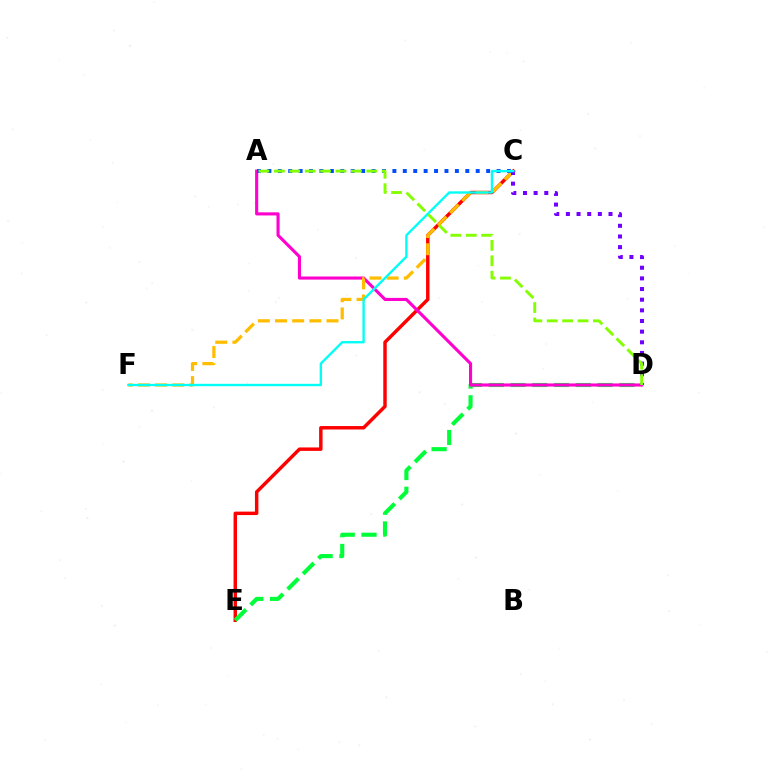{('C', 'E'): [{'color': '#ff0000', 'line_style': 'solid', 'thickness': 2.48}], ('D', 'E'): [{'color': '#00ff39', 'line_style': 'dashed', 'thickness': 2.96}], ('A', 'D'): [{'color': '#ff00cf', 'line_style': 'solid', 'thickness': 2.23}, {'color': '#84ff00', 'line_style': 'dashed', 'thickness': 2.09}], ('C', 'F'): [{'color': '#ffbd00', 'line_style': 'dashed', 'thickness': 2.33}, {'color': '#00fff6', 'line_style': 'solid', 'thickness': 1.7}], ('C', 'D'): [{'color': '#7200ff', 'line_style': 'dotted', 'thickness': 2.89}], ('A', 'C'): [{'color': '#004bff', 'line_style': 'dotted', 'thickness': 2.83}]}